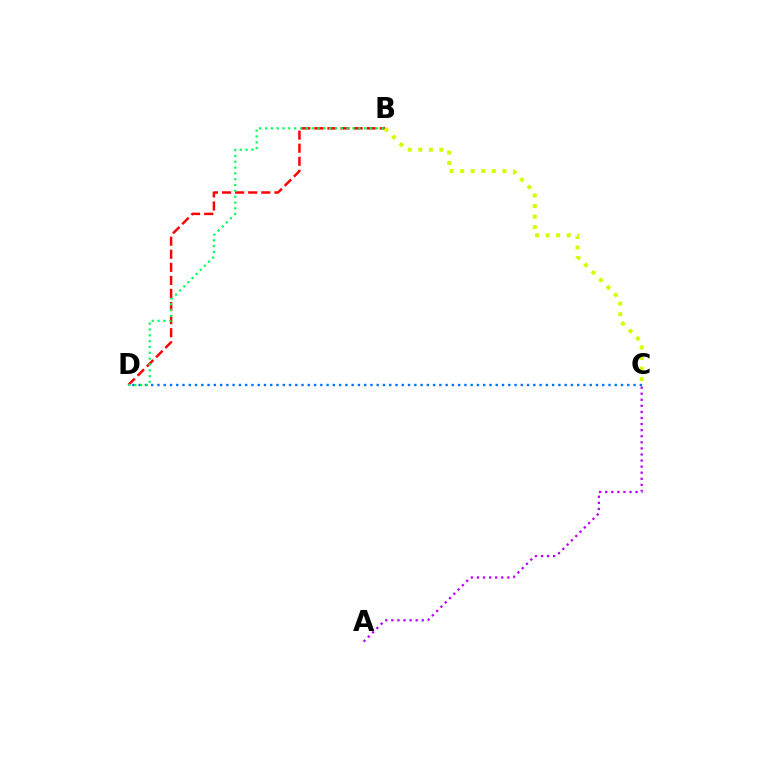{('A', 'C'): [{'color': '#b900ff', 'line_style': 'dotted', 'thickness': 1.65}], ('B', 'D'): [{'color': '#ff0000', 'line_style': 'dashed', 'thickness': 1.78}, {'color': '#00ff5c', 'line_style': 'dotted', 'thickness': 1.58}], ('C', 'D'): [{'color': '#0074ff', 'line_style': 'dotted', 'thickness': 1.7}], ('B', 'C'): [{'color': '#d1ff00', 'line_style': 'dotted', 'thickness': 2.86}]}